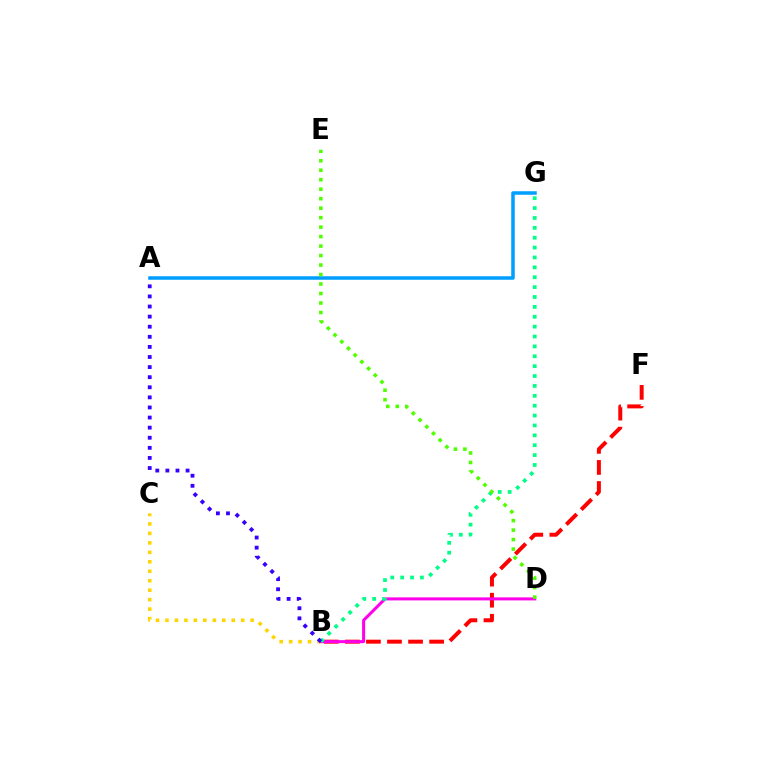{('B', 'F'): [{'color': '#ff0000', 'line_style': 'dashed', 'thickness': 2.86}], ('B', 'C'): [{'color': '#ffd500', 'line_style': 'dotted', 'thickness': 2.57}], ('B', 'D'): [{'color': '#ff00ed', 'line_style': 'solid', 'thickness': 2.18}], ('A', 'G'): [{'color': '#009eff', 'line_style': 'solid', 'thickness': 2.53}], ('B', 'G'): [{'color': '#00ff86', 'line_style': 'dotted', 'thickness': 2.68}], ('D', 'E'): [{'color': '#4fff00', 'line_style': 'dotted', 'thickness': 2.58}], ('A', 'B'): [{'color': '#3700ff', 'line_style': 'dotted', 'thickness': 2.74}]}